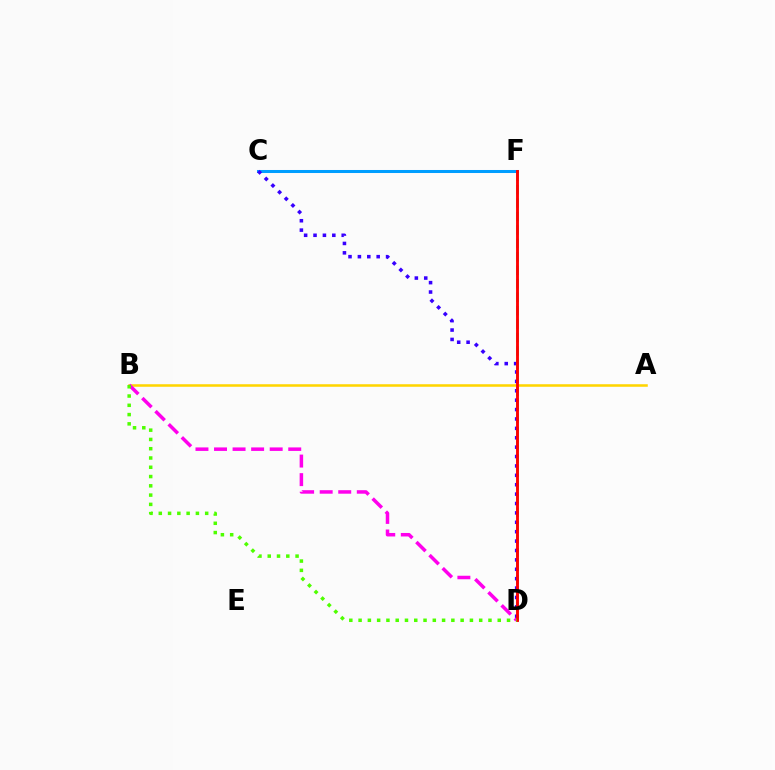{('D', 'F'): [{'color': '#00ff86', 'line_style': 'dashed', 'thickness': 1.83}, {'color': '#ff0000', 'line_style': 'solid', 'thickness': 2.07}], ('C', 'F'): [{'color': '#009eff', 'line_style': 'solid', 'thickness': 2.18}], ('C', 'D'): [{'color': '#3700ff', 'line_style': 'dotted', 'thickness': 2.55}], ('A', 'B'): [{'color': '#ffd500', 'line_style': 'solid', 'thickness': 1.83}], ('B', 'D'): [{'color': '#ff00ed', 'line_style': 'dashed', 'thickness': 2.52}, {'color': '#4fff00', 'line_style': 'dotted', 'thickness': 2.52}]}